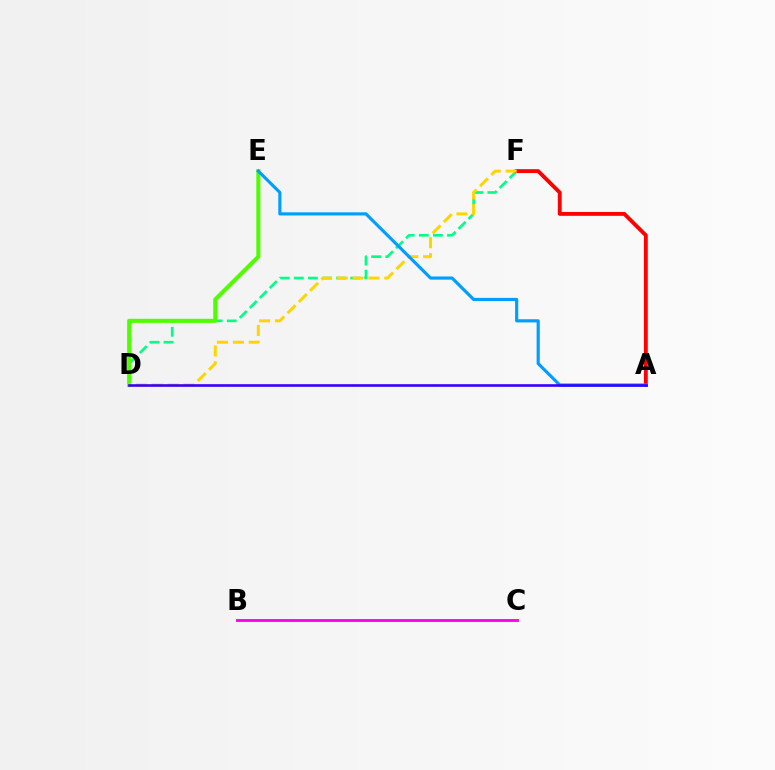{('D', 'F'): [{'color': '#00ff86', 'line_style': 'dashed', 'thickness': 1.92}, {'color': '#ffd500', 'line_style': 'dashed', 'thickness': 2.16}], ('D', 'E'): [{'color': '#4fff00', 'line_style': 'solid', 'thickness': 2.92}], ('A', 'F'): [{'color': '#ff0000', 'line_style': 'solid', 'thickness': 2.78}], ('A', 'E'): [{'color': '#009eff', 'line_style': 'solid', 'thickness': 2.27}], ('B', 'C'): [{'color': '#ff00ed', 'line_style': 'solid', 'thickness': 2.06}], ('A', 'D'): [{'color': '#3700ff', 'line_style': 'solid', 'thickness': 1.89}]}